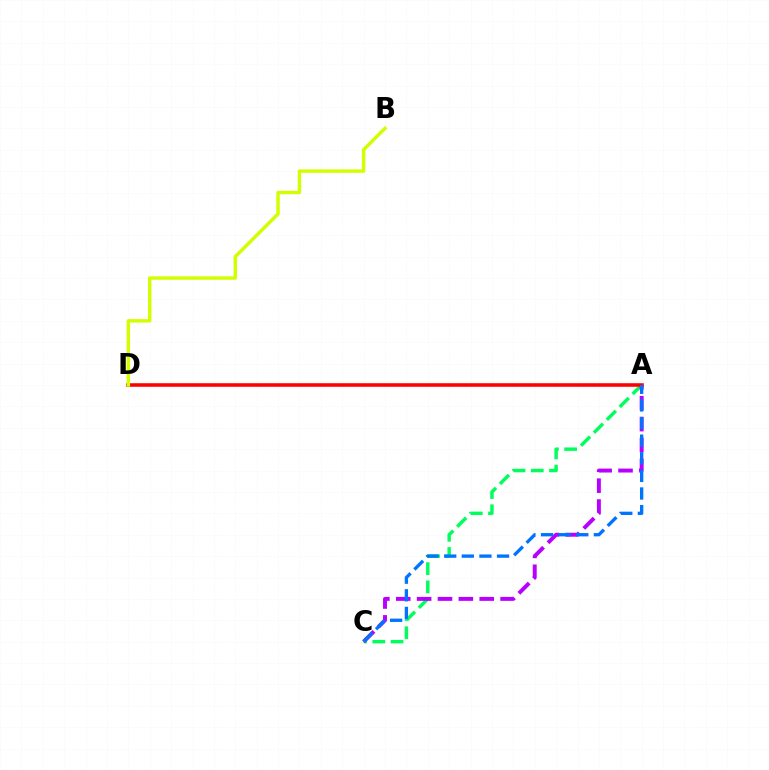{('A', 'C'): [{'color': '#00ff5c', 'line_style': 'dashed', 'thickness': 2.48}, {'color': '#b900ff', 'line_style': 'dashed', 'thickness': 2.83}, {'color': '#0074ff', 'line_style': 'dashed', 'thickness': 2.39}], ('A', 'D'): [{'color': '#ff0000', 'line_style': 'solid', 'thickness': 2.56}], ('B', 'D'): [{'color': '#d1ff00', 'line_style': 'solid', 'thickness': 2.46}]}